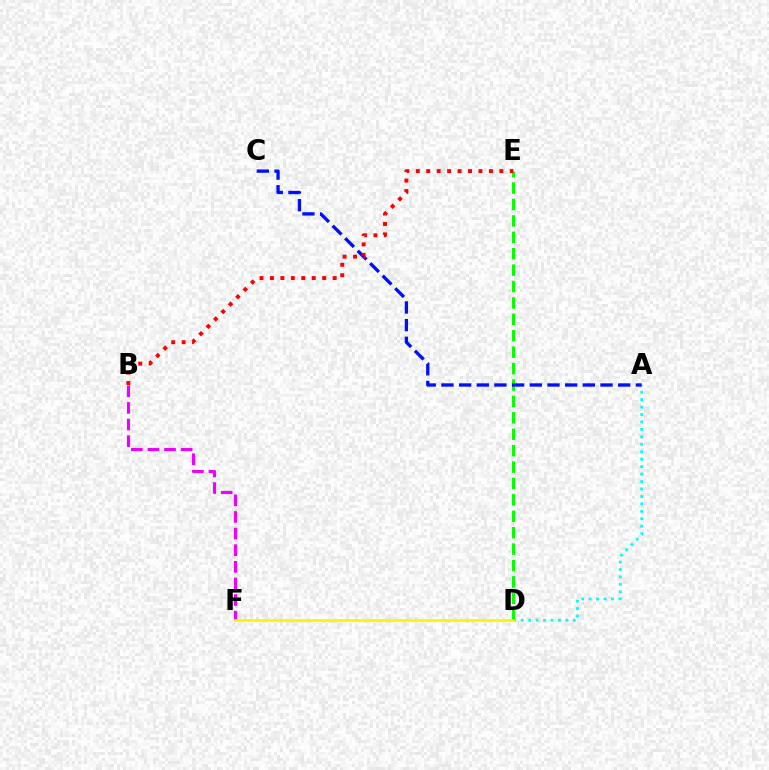{('A', 'D'): [{'color': '#00fff6', 'line_style': 'dotted', 'thickness': 2.02}], ('D', 'E'): [{'color': '#08ff00', 'line_style': 'dashed', 'thickness': 2.23}], ('B', 'F'): [{'color': '#ee00ff', 'line_style': 'dashed', 'thickness': 2.26}], ('D', 'F'): [{'color': '#fcf500', 'line_style': 'solid', 'thickness': 1.97}], ('A', 'C'): [{'color': '#0010ff', 'line_style': 'dashed', 'thickness': 2.4}], ('B', 'E'): [{'color': '#ff0000', 'line_style': 'dotted', 'thickness': 2.84}]}